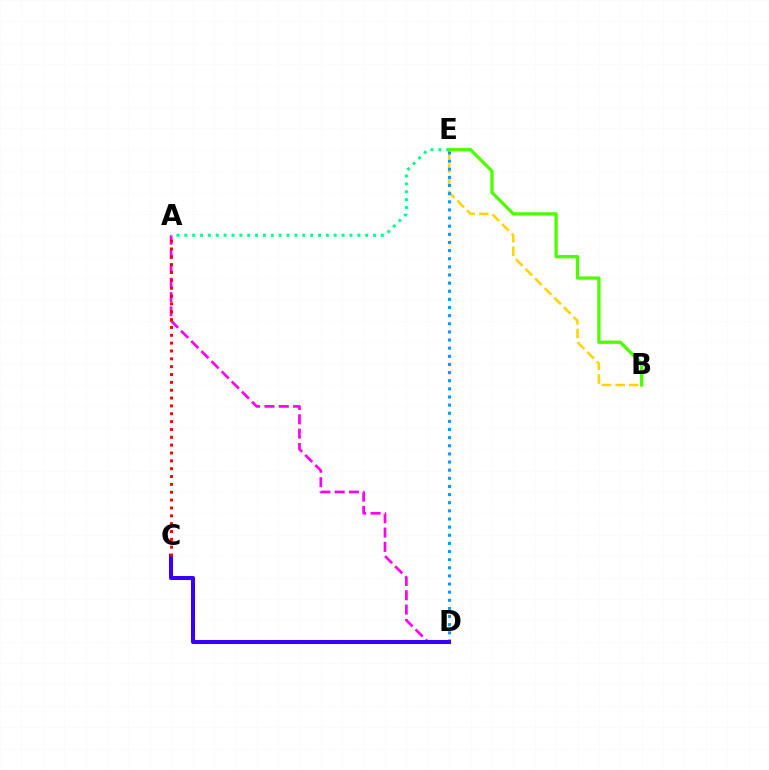{('A', 'D'): [{'color': '#ff00ed', 'line_style': 'dashed', 'thickness': 1.95}], ('B', 'E'): [{'color': '#ffd500', 'line_style': 'dashed', 'thickness': 1.85}, {'color': '#4fff00', 'line_style': 'solid', 'thickness': 2.39}], ('D', 'E'): [{'color': '#009eff', 'line_style': 'dotted', 'thickness': 2.21}], ('C', 'D'): [{'color': '#3700ff', 'line_style': 'solid', 'thickness': 2.93}], ('A', 'E'): [{'color': '#00ff86', 'line_style': 'dotted', 'thickness': 2.14}], ('A', 'C'): [{'color': '#ff0000', 'line_style': 'dotted', 'thickness': 2.13}]}